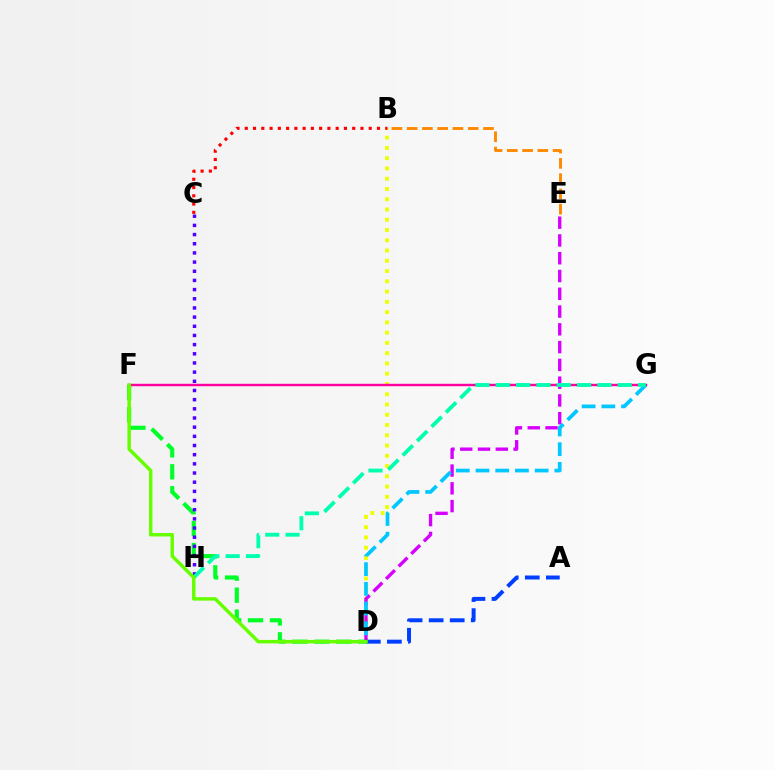{('B', 'E'): [{'color': '#ff8800', 'line_style': 'dashed', 'thickness': 2.07}], ('D', 'F'): [{'color': '#00ff27', 'line_style': 'dashed', 'thickness': 2.98}, {'color': '#66ff00', 'line_style': 'solid', 'thickness': 2.49}], ('B', 'D'): [{'color': '#eeff00', 'line_style': 'dotted', 'thickness': 2.79}], ('C', 'H'): [{'color': '#4f00ff', 'line_style': 'dotted', 'thickness': 2.49}], ('B', 'C'): [{'color': '#ff0000', 'line_style': 'dotted', 'thickness': 2.25}], ('D', 'E'): [{'color': '#d600ff', 'line_style': 'dashed', 'thickness': 2.41}], ('D', 'G'): [{'color': '#00c7ff', 'line_style': 'dashed', 'thickness': 2.68}], ('F', 'G'): [{'color': '#ff00a0', 'line_style': 'solid', 'thickness': 1.74}], ('A', 'D'): [{'color': '#003fff', 'line_style': 'dashed', 'thickness': 2.86}], ('G', 'H'): [{'color': '#00ffaf', 'line_style': 'dashed', 'thickness': 2.76}]}